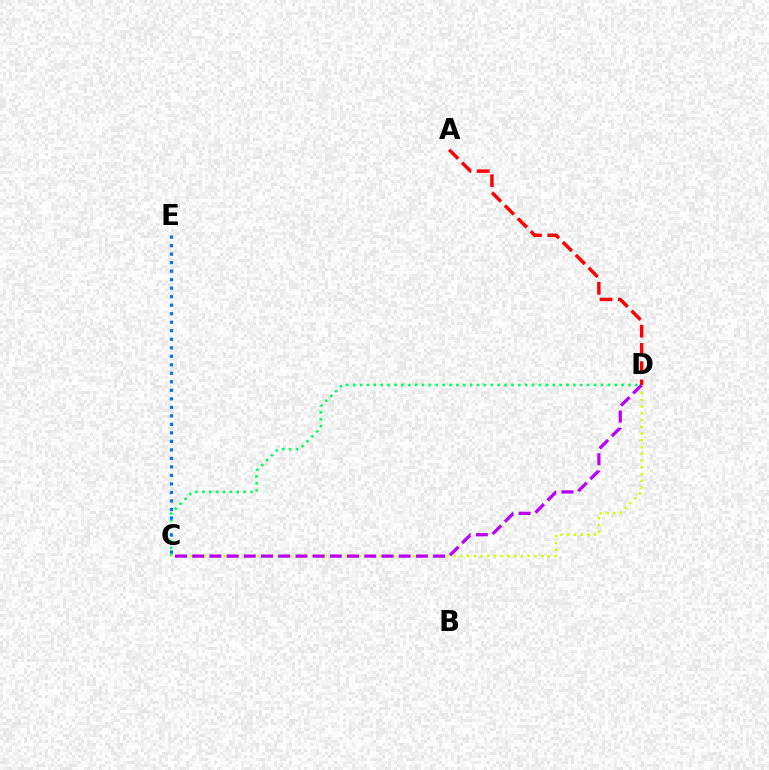{('C', 'D'): [{'color': '#00ff5c', 'line_style': 'dotted', 'thickness': 1.87}, {'color': '#d1ff00', 'line_style': 'dotted', 'thickness': 1.84}, {'color': '#b900ff', 'line_style': 'dashed', 'thickness': 2.34}], ('A', 'D'): [{'color': '#ff0000', 'line_style': 'dashed', 'thickness': 2.48}], ('C', 'E'): [{'color': '#0074ff', 'line_style': 'dotted', 'thickness': 2.31}]}